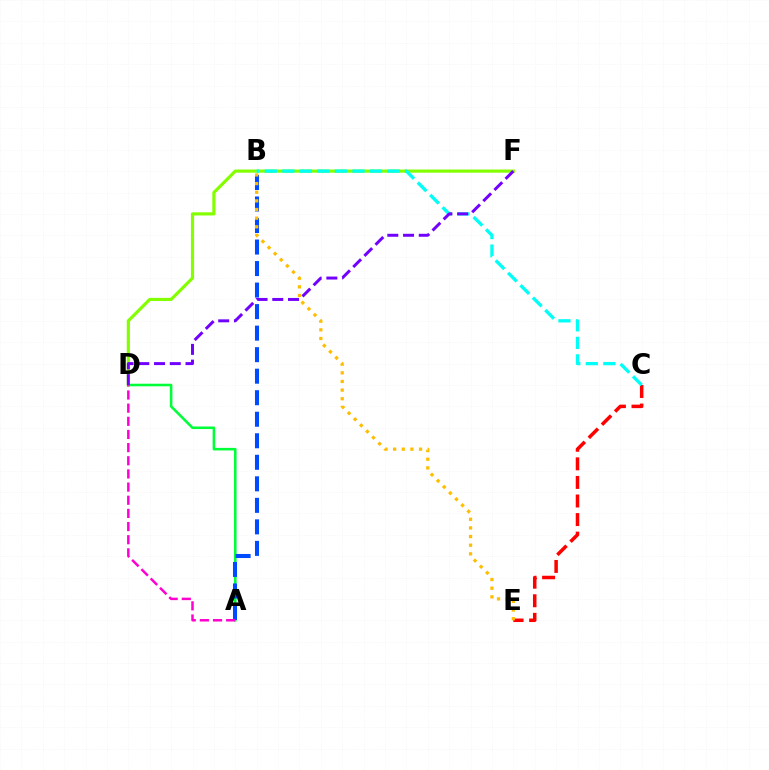{('C', 'E'): [{'color': '#ff0000', 'line_style': 'dashed', 'thickness': 2.52}], ('D', 'F'): [{'color': '#84ff00', 'line_style': 'solid', 'thickness': 2.28}, {'color': '#7200ff', 'line_style': 'dashed', 'thickness': 2.14}], ('B', 'C'): [{'color': '#00fff6', 'line_style': 'dashed', 'thickness': 2.38}], ('A', 'D'): [{'color': '#00ff39', 'line_style': 'solid', 'thickness': 1.85}, {'color': '#ff00cf', 'line_style': 'dashed', 'thickness': 1.79}], ('A', 'B'): [{'color': '#004bff', 'line_style': 'dashed', 'thickness': 2.92}], ('B', 'E'): [{'color': '#ffbd00', 'line_style': 'dotted', 'thickness': 2.35}]}